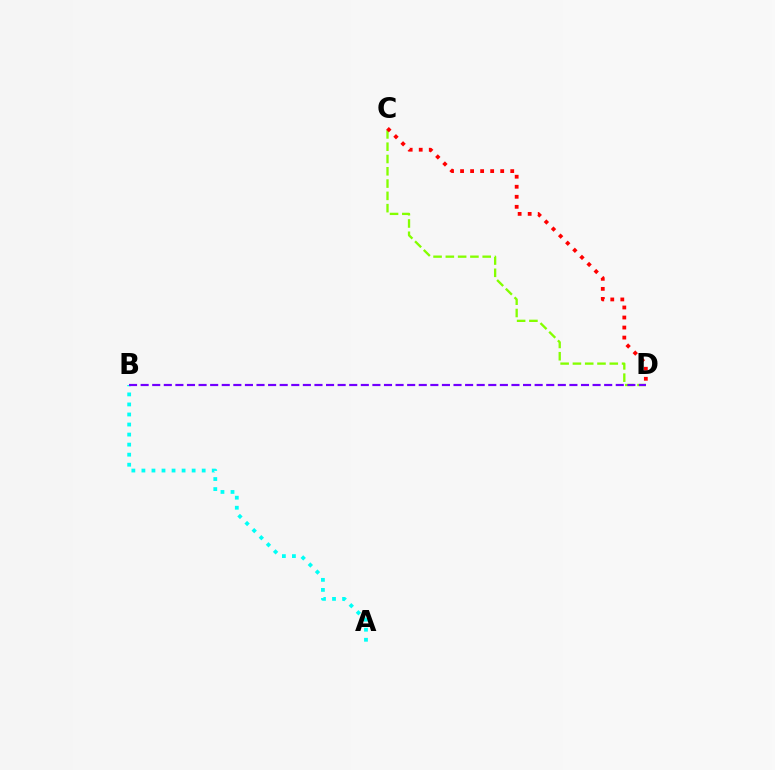{('C', 'D'): [{'color': '#84ff00', 'line_style': 'dashed', 'thickness': 1.67}, {'color': '#ff0000', 'line_style': 'dotted', 'thickness': 2.73}], ('A', 'B'): [{'color': '#00fff6', 'line_style': 'dotted', 'thickness': 2.73}], ('B', 'D'): [{'color': '#7200ff', 'line_style': 'dashed', 'thickness': 1.57}]}